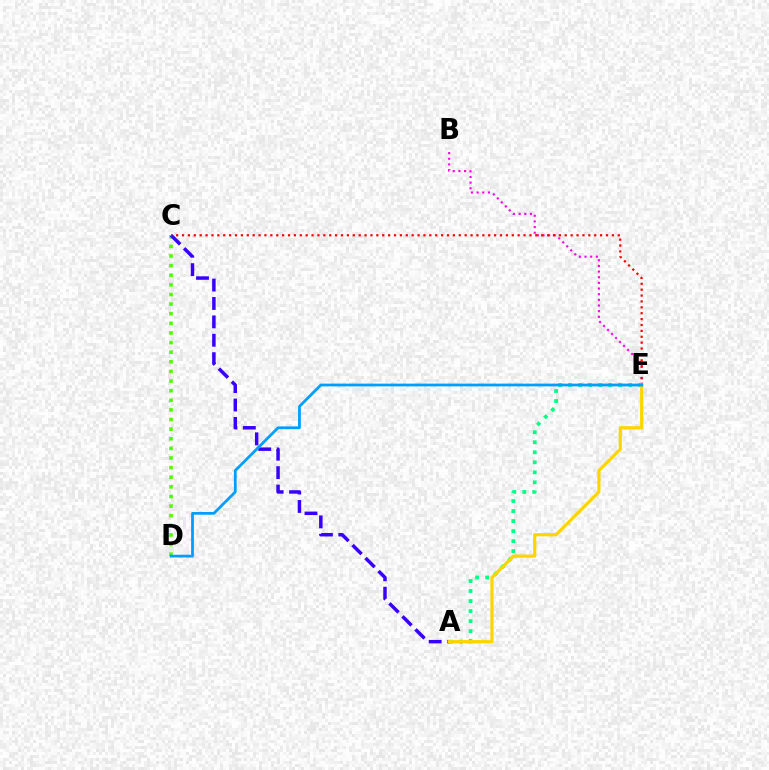{('C', 'D'): [{'color': '#4fff00', 'line_style': 'dotted', 'thickness': 2.61}], ('B', 'E'): [{'color': '#ff00ed', 'line_style': 'dotted', 'thickness': 1.54}], ('A', 'C'): [{'color': '#3700ff', 'line_style': 'dashed', 'thickness': 2.5}], ('C', 'E'): [{'color': '#ff0000', 'line_style': 'dotted', 'thickness': 1.6}], ('A', 'E'): [{'color': '#00ff86', 'line_style': 'dotted', 'thickness': 2.72}, {'color': '#ffd500', 'line_style': 'solid', 'thickness': 2.29}], ('D', 'E'): [{'color': '#009eff', 'line_style': 'solid', 'thickness': 1.99}]}